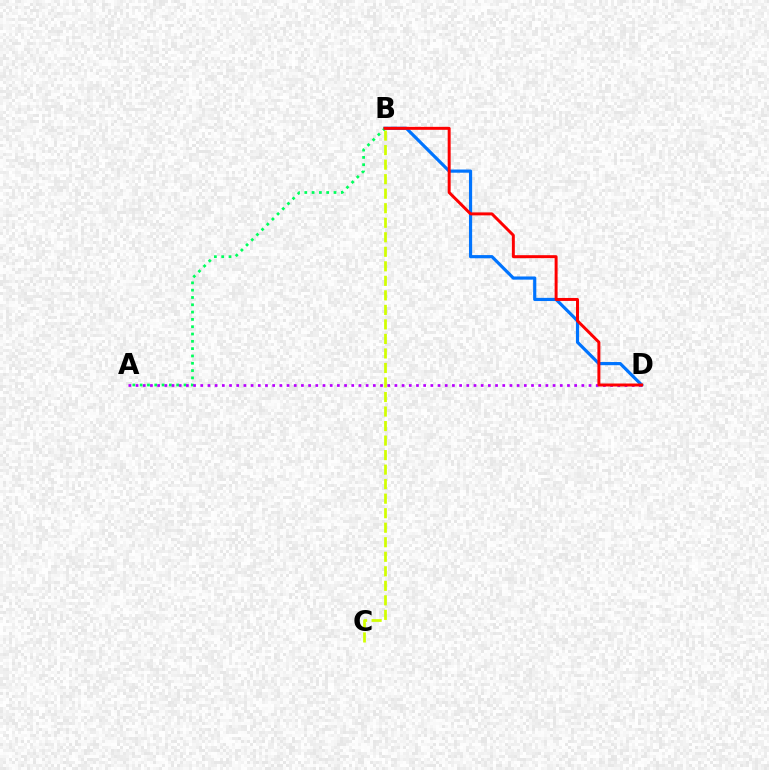{('B', 'D'): [{'color': '#0074ff', 'line_style': 'solid', 'thickness': 2.28}, {'color': '#ff0000', 'line_style': 'solid', 'thickness': 2.14}], ('B', 'C'): [{'color': '#d1ff00', 'line_style': 'dashed', 'thickness': 1.97}], ('A', 'B'): [{'color': '#00ff5c', 'line_style': 'dotted', 'thickness': 1.99}], ('A', 'D'): [{'color': '#b900ff', 'line_style': 'dotted', 'thickness': 1.95}]}